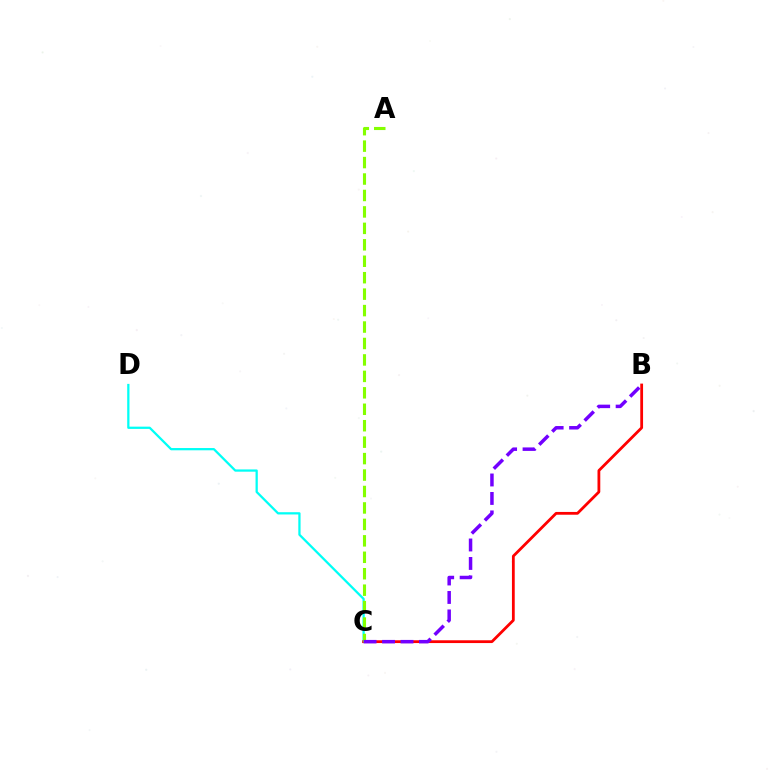{('C', 'D'): [{'color': '#00fff6', 'line_style': 'solid', 'thickness': 1.63}], ('B', 'C'): [{'color': '#ff0000', 'line_style': 'solid', 'thickness': 2.01}, {'color': '#7200ff', 'line_style': 'dashed', 'thickness': 2.51}], ('A', 'C'): [{'color': '#84ff00', 'line_style': 'dashed', 'thickness': 2.23}]}